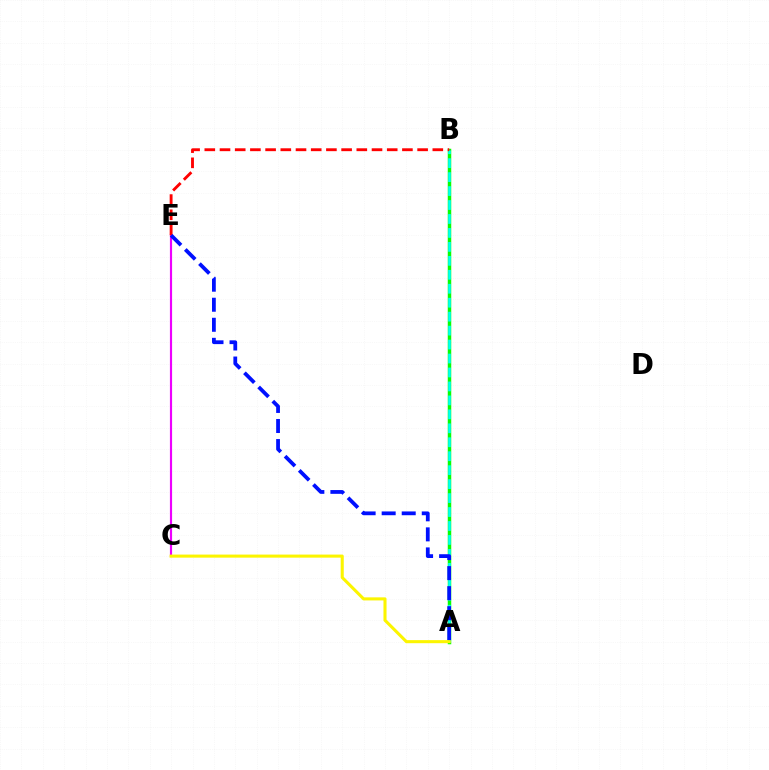{('A', 'B'): [{'color': '#08ff00', 'line_style': 'solid', 'thickness': 2.51}, {'color': '#00fff6', 'line_style': 'dashed', 'thickness': 1.9}], ('C', 'E'): [{'color': '#ee00ff', 'line_style': 'solid', 'thickness': 1.56}], ('B', 'E'): [{'color': '#ff0000', 'line_style': 'dashed', 'thickness': 2.07}], ('A', 'E'): [{'color': '#0010ff', 'line_style': 'dashed', 'thickness': 2.72}], ('A', 'C'): [{'color': '#fcf500', 'line_style': 'solid', 'thickness': 2.21}]}